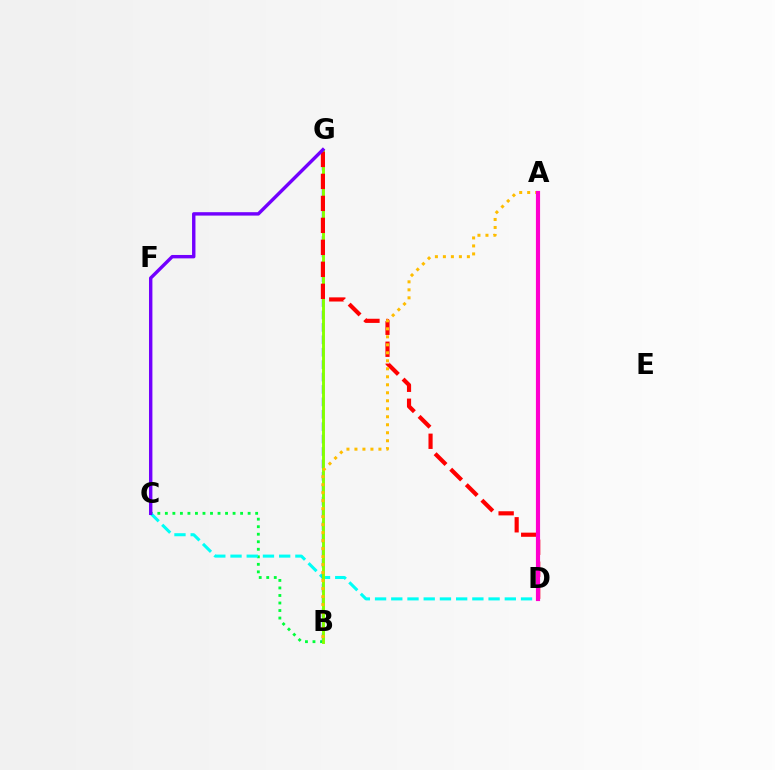{('B', 'C'): [{'color': '#00ff39', 'line_style': 'dotted', 'thickness': 2.04}], ('C', 'D'): [{'color': '#00fff6', 'line_style': 'dashed', 'thickness': 2.2}], ('B', 'G'): [{'color': '#004bff', 'line_style': 'dashed', 'thickness': 1.69}, {'color': '#84ff00', 'line_style': 'solid', 'thickness': 2.1}], ('D', 'G'): [{'color': '#ff0000', 'line_style': 'dashed', 'thickness': 2.99}], ('A', 'B'): [{'color': '#ffbd00', 'line_style': 'dotted', 'thickness': 2.17}], ('A', 'D'): [{'color': '#ff00cf', 'line_style': 'solid', 'thickness': 2.99}], ('C', 'G'): [{'color': '#7200ff', 'line_style': 'solid', 'thickness': 2.45}]}